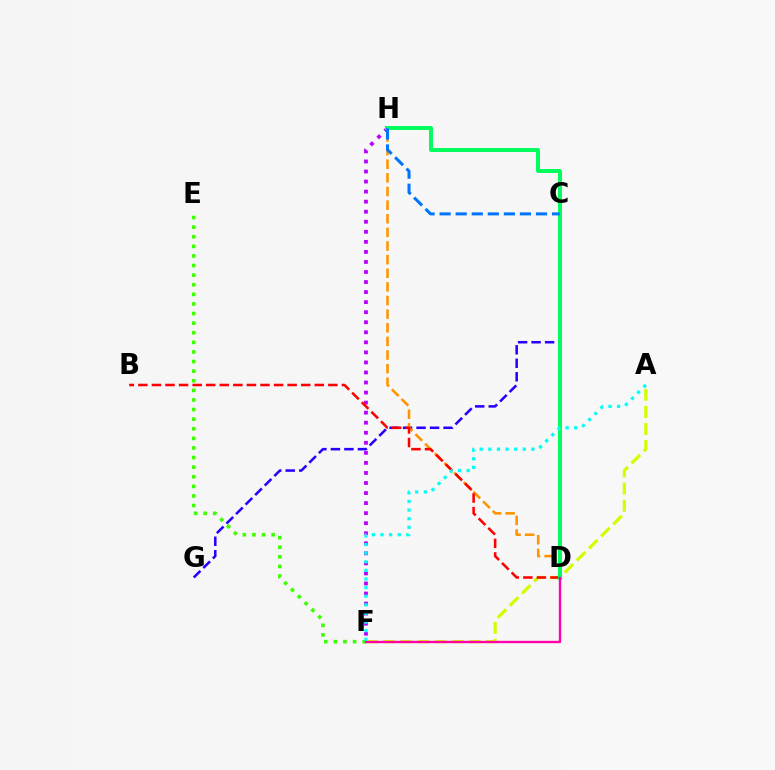{('C', 'G'): [{'color': '#2500ff', 'line_style': 'dashed', 'thickness': 1.83}], ('E', 'F'): [{'color': '#3dff00', 'line_style': 'dotted', 'thickness': 2.61}], ('D', 'H'): [{'color': '#ff9400', 'line_style': 'dashed', 'thickness': 1.85}, {'color': '#00ff5c', 'line_style': 'solid', 'thickness': 2.86}], ('F', 'H'): [{'color': '#b900ff', 'line_style': 'dotted', 'thickness': 2.73}], ('A', 'F'): [{'color': '#d1ff00', 'line_style': 'dashed', 'thickness': 2.33}, {'color': '#00fff6', 'line_style': 'dotted', 'thickness': 2.34}], ('B', 'D'): [{'color': '#ff0000', 'line_style': 'dashed', 'thickness': 1.84}], ('C', 'H'): [{'color': '#0074ff', 'line_style': 'dashed', 'thickness': 2.18}], ('D', 'F'): [{'color': '#ff00ac', 'line_style': 'solid', 'thickness': 1.69}]}